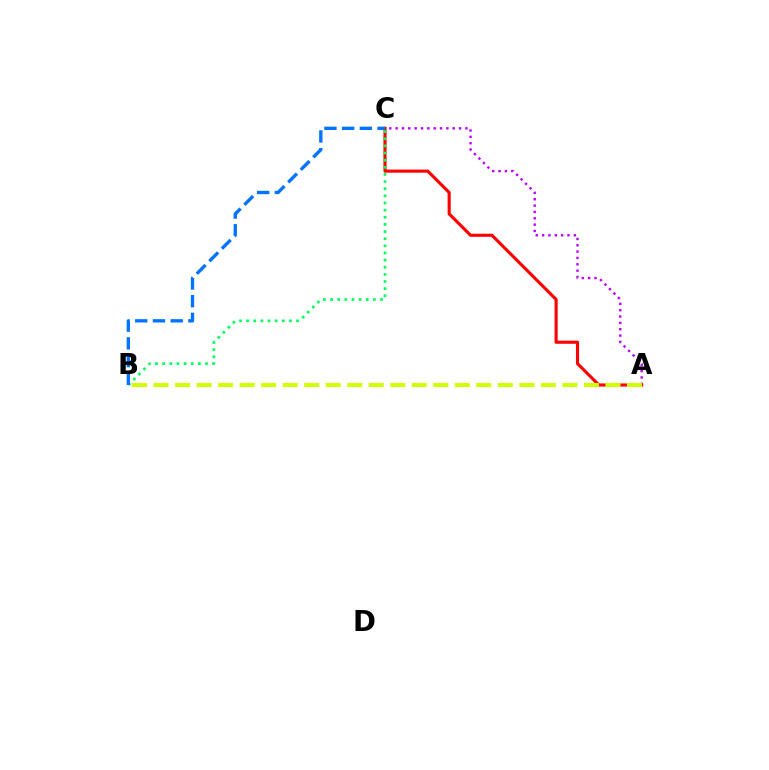{('A', 'C'): [{'color': '#b900ff', 'line_style': 'dotted', 'thickness': 1.72}, {'color': '#ff0000', 'line_style': 'solid', 'thickness': 2.24}], ('A', 'B'): [{'color': '#d1ff00', 'line_style': 'dashed', 'thickness': 2.92}], ('B', 'C'): [{'color': '#00ff5c', 'line_style': 'dotted', 'thickness': 1.94}, {'color': '#0074ff', 'line_style': 'dashed', 'thickness': 2.41}]}